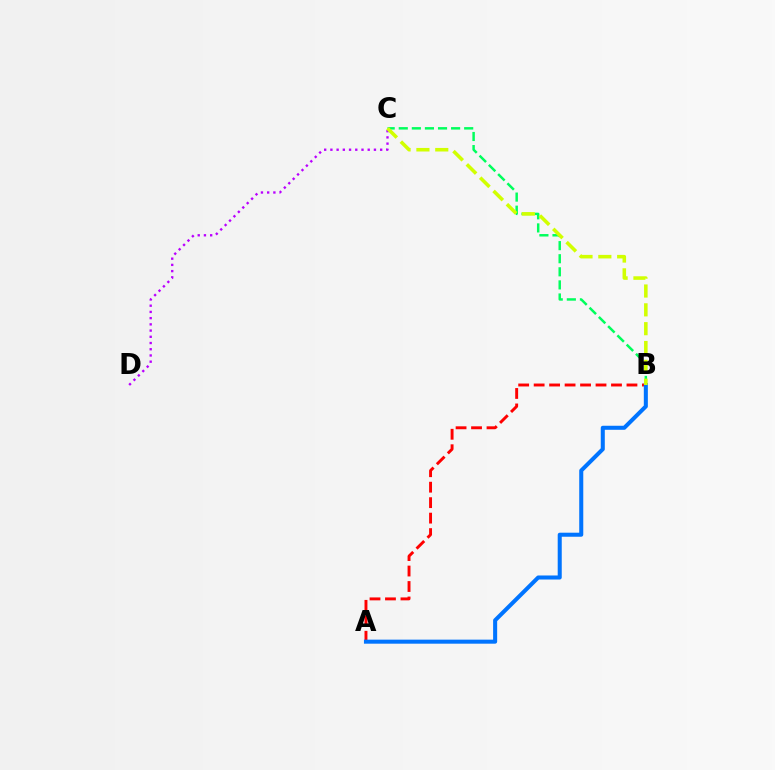{('A', 'B'): [{'color': '#ff0000', 'line_style': 'dashed', 'thickness': 2.1}, {'color': '#0074ff', 'line_style': 'solid', 'thickness': 2.91}], ('B', 'C'): [{'color': '#00ff5c', 'line_style': 'dashed', 'thickness': 1.78}, {'color': '#d1ff00', 'line_style': 'dashed', 'thickness': 2.56}], ('C', 'D'): [{'color': '#b900ff', 'line_style': 'dotted', 'thickness': 1.69}]}